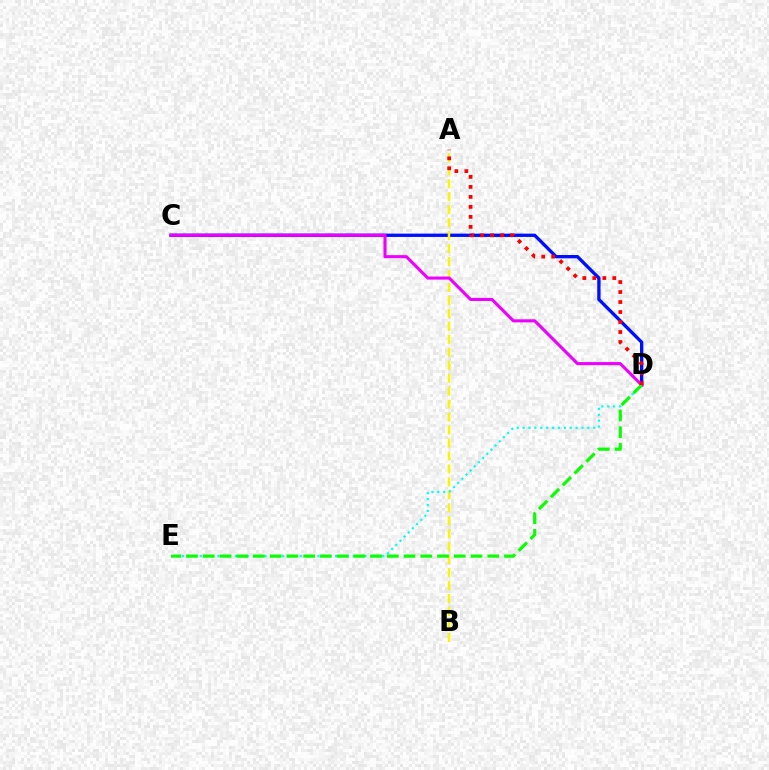{('C', 'D'): [{'color': '#0010ff', 'line_style': 'solid', 'thickness': 2.39}, {'color': '#ee00ff', 'line_style': 'solid', 'thickness': 2.22}], ('A', 'B'): [{'color': '#fcf500', 'line_style': 'dashed', 'thickness': 1.76}], ('D', 'E'): [{'color': '#00fff6', 'line_style': 'dotted', 'thickness': 1.6}, {'color': '#08ff00', 'line_style': 'dashed', 'thickness': 2.27}], ('A', 'D'): [{'color': '#ff0000', 'line_style': 'dotted', 'thickness': 2.71}]}